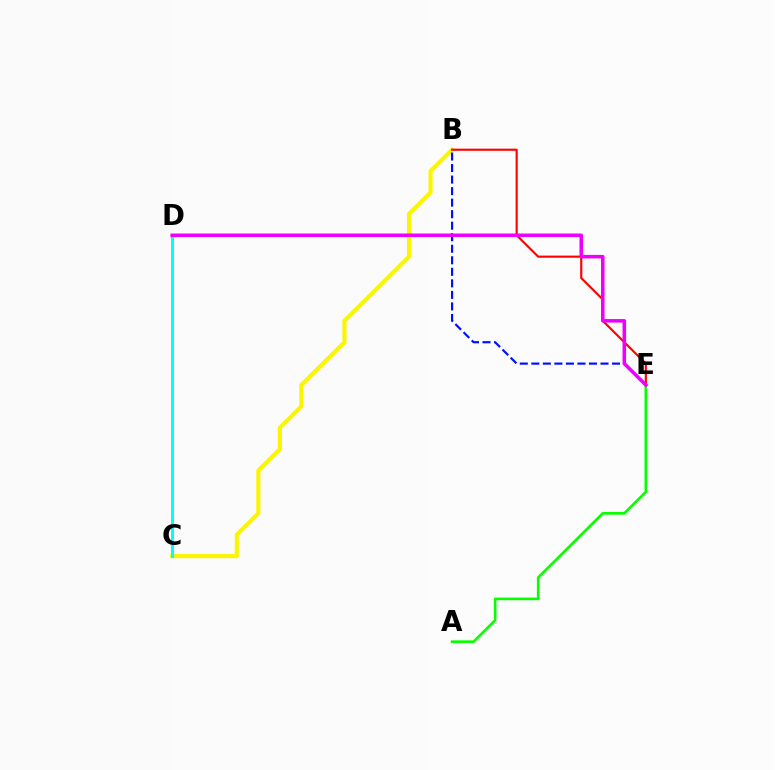{('A', 'E'): [{'color': '#08ff00', 'line_style': 'solid', 'thickness': 1.9}], ('B', 'C'): [{'color': '#fcf500', 'line_style': 'solid', 'thickness': 2.97}], ('B', 'E'): [{'color': '#ff0000', 'line_style': 'solid', 'thickness': 1.54}, {'color': '#0010ff', 'line_style': 'dashed', 'thickness': 1.57}], ('C', 'D'): [{'color': '#00fff6', 'line_style': 'solid', 'thickness': 2.16}], ('D', 'E'): [{'color': '#ee00ff', 'line_style': 'solid', 'thickness': 2.55}]}